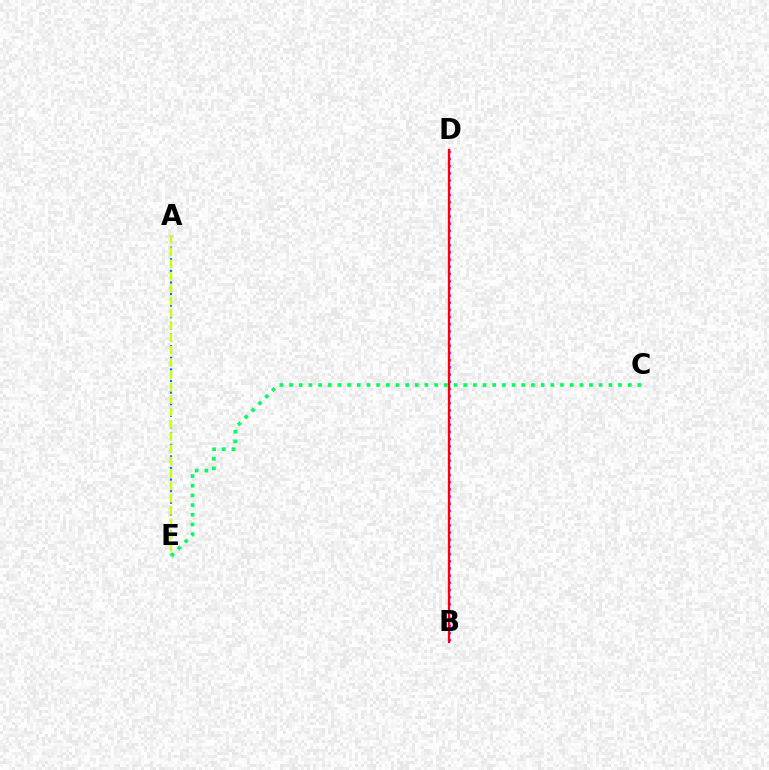{('B', 'D'): [{'color': '#b900ff', 'line_style': 'dotted', 'thickness': 1.95}, {'color': '#ff0000', 'line_style': 'solid', 'thickness': 1.63}], ('A', 'E'): [{'color': '#0074ff', 'line_style': 'dotted', 'thickness': 1.57}, {'color': '#d1ff00', 'line_style': 'dashed', 'thickness': 1.67}], ('C', 'E'): [{'color': '#00ff5c', 'line_style': 'dotted', 'thickness': 2.63}]}